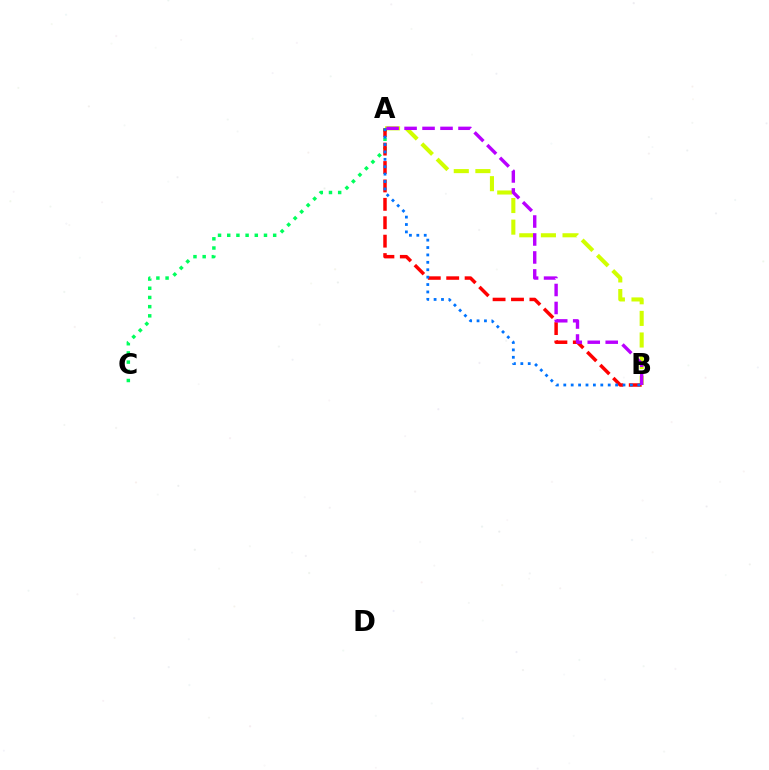{('A', 'B'): [{'color': '#d1ff00', 'line_style': 'dashed', 'thickness': 2.94}, {'color': '#ff0000', 'line_style': 'dashed', 'thickness': 2.5}, {'color': '#b900ff', 'line_style': 'dashed', 'thickness': 2.44}, {'color': '#0074ff', 'line_style': 'dotted', 'thickness': 2.01}], ('A', 'C'): [{'color': '#00ff5c', 'line_style': 'dotted', 'thickness': 2.5}]}